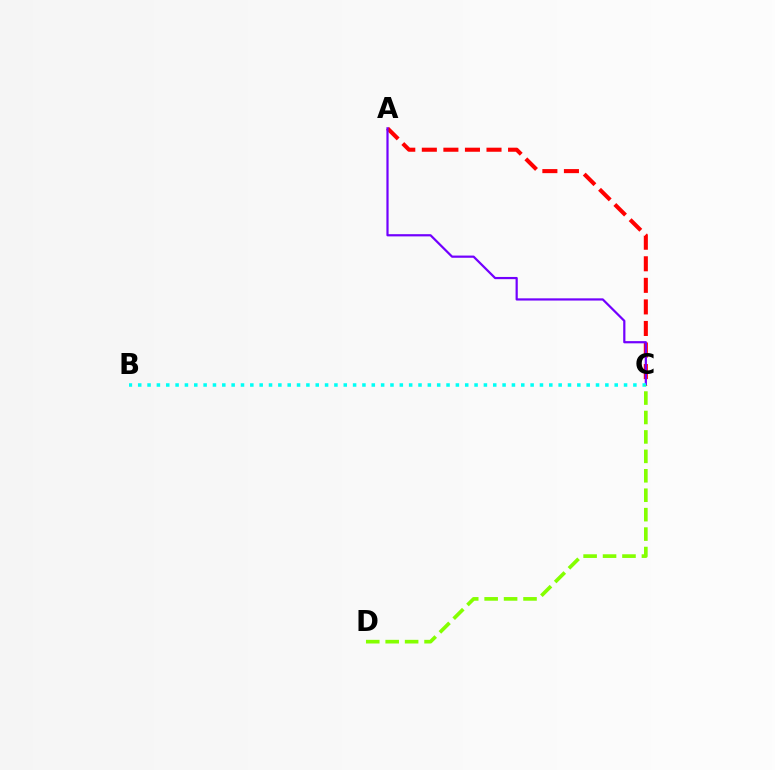{('A', 'C'): [{'color': '#ff0000', 'line_style': 'dashed', 'thickness': 2.93}, {'color': '#7200ff', 'line_style': 'solid', 'thickness': 1.59}], ('B', 'C'): [{'color': '#00fff6', 'line_style': 'dotted', 'thickness': 2.54}], ('C', 'D'): [{'color': '#84ff00', 'line_style': 'dashed', 'thickness': 2.64}]}